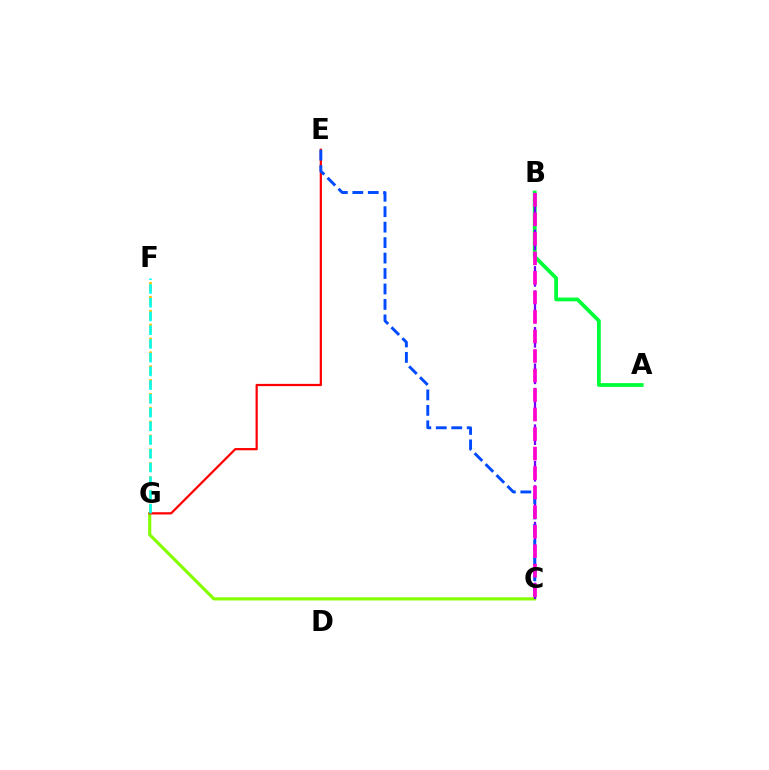{('A', 'B'): [{'color': '#00ff39', 'line_style': 'solid', 'thickness': 2.72}], ('F', 'G'): [{'color': '#ffbd00', 'line_style': 'dashed', 'thickness': 1.88}, {'color': '#00fff6', 'line_style': 'dashed', 'thickness': 1.87}], ('C', 'G'): [{'color': '#84ff00', 'line_style': 'solid', 'thickness': 2.26}], ('B', 'C'): [{'color': '#7200ff', 'line_style': 'dashed', 'thickness': 1.65}, {'color': '#ff00cf', 'line_style': 'dashed', 'thickness': 2.65}], ('E', 'G'): [{'color': '#ff0000', 'line_style': 'solid', 'thickness': 1.61}], ('C', 'E'): [{'color': '#004bff', 'line_style': 'dashed', 'thickness': 2.1}]}